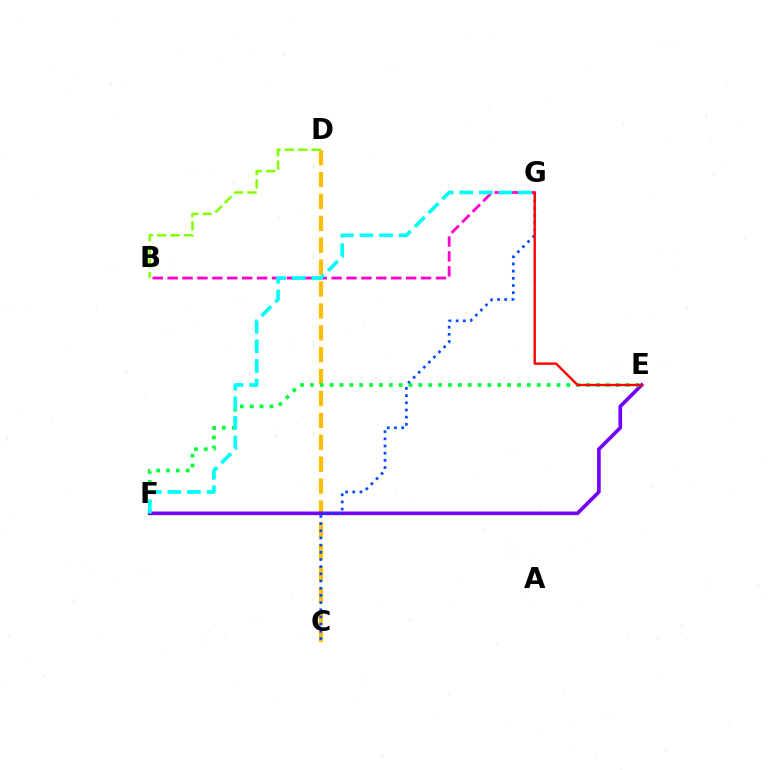{('C', 'D'): [{'color': '#ffbd00', 'line_style': 'dashed', 'thickness': 2.97}], ('B', 'D'): [{'color': '#84ff00', 'line_style': 'dashed', 'thickness': 1.82}], ('E', 'F'): [{'color': '#7200ff', 'line_style': 'solid', 'thickness': 2.62}, {'color': '#00ff39', 'line_style': 'dotted', 'thickness': 2.68}], ('C', 'G'): [{'color': '#004bff', 'line_style': 'dotted', 'thickness': 1.95}], ('B', 'G'): [{'color': '#ff00cf', 'line_style': 'dashed', 'thickness': 2.02}], ('E', 'G'): [{'color': '#ff0000', 'line_style': 'solid', 'thickness': 1.7}], ('F', 'G'): [{'color': '#00fff6', 'line_style': 'dashed', 'thickness': 2.66}]}